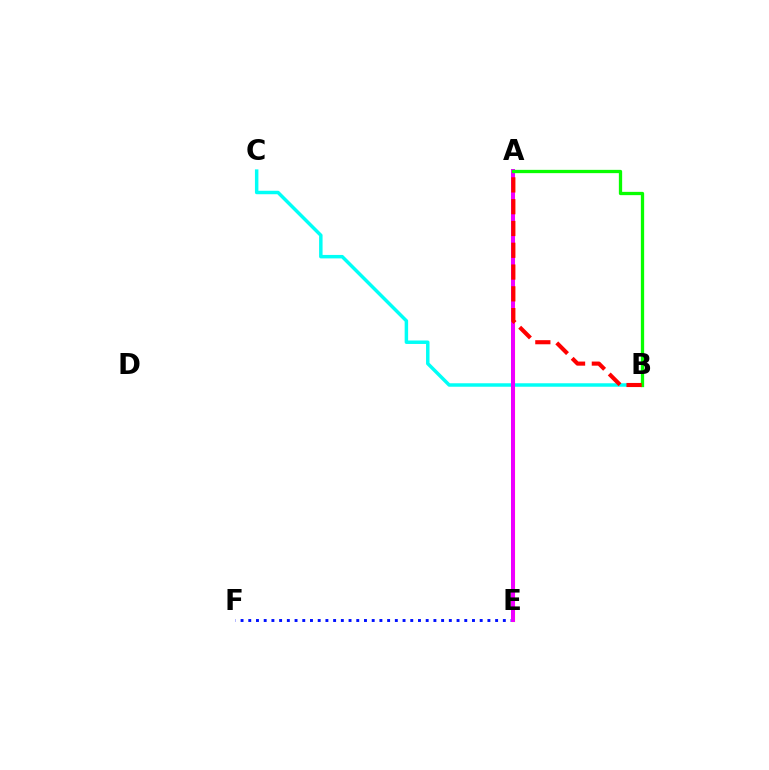{('E', 'F'): [{'color': '#0010ff', 'line_style': 'dotted', 'thickness': 2.1}], ('A', 'E'): [{'color': '#fcf500', 'line_style': 'solid', 'thickness': 2.28}, {'color': '#ee00ff', 'line_style': 'solid', 'thickness': 2.87}], ('B', 'C'): [{'color': '#00fff6', 'line_style': 'solid', 'thickness': 2.5}], ('A', 'B'): [{'color': '#08ff00', 'line_style': 'solid', 'thickness': 2.37}, {'color': '#ff0000', 'line_style': 'dashed', 'thickness': 2.96}]}